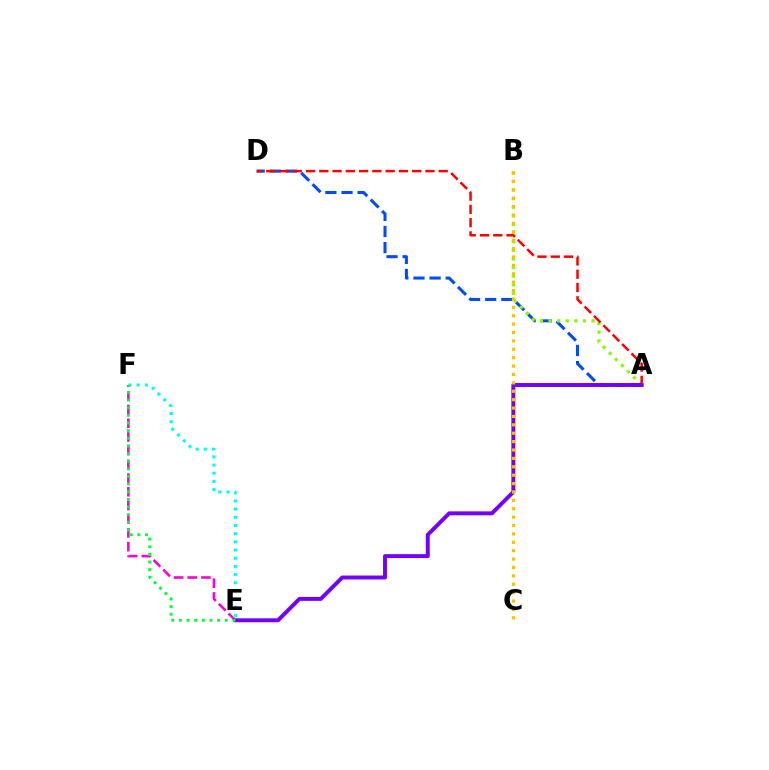{('E', 'F'): [{'color': '#ff00cf', 'line_style': 'dashed', 'thickness': 1.86}, {'color': '#00fff6', 'line_style': 'dotted', 'thickness': 2.22}, {'color': '#00ff39', 'line_style': 'dotted', 'thickness': 2.08}], ('A', 'D'): [{'color': '#004bff', 'line_style': 'dashed', 'thickness': 2.19}, {'color': '#ff0000', 'line_style': 'dashed', 'thickness': 1.8}], ('A', 'B'): [{'color': '#84ff00', 'line_style': 'dotted', 'thickness': 2.34}], ('A', 'E'): [{'color': '#7200ff', 'line_style': 'solid', 'thickness': 2.83}], ('B', 'C'): [{'color': '#ffbd00', 'line_style': 'dotted', 'thickness': 2.28}]}